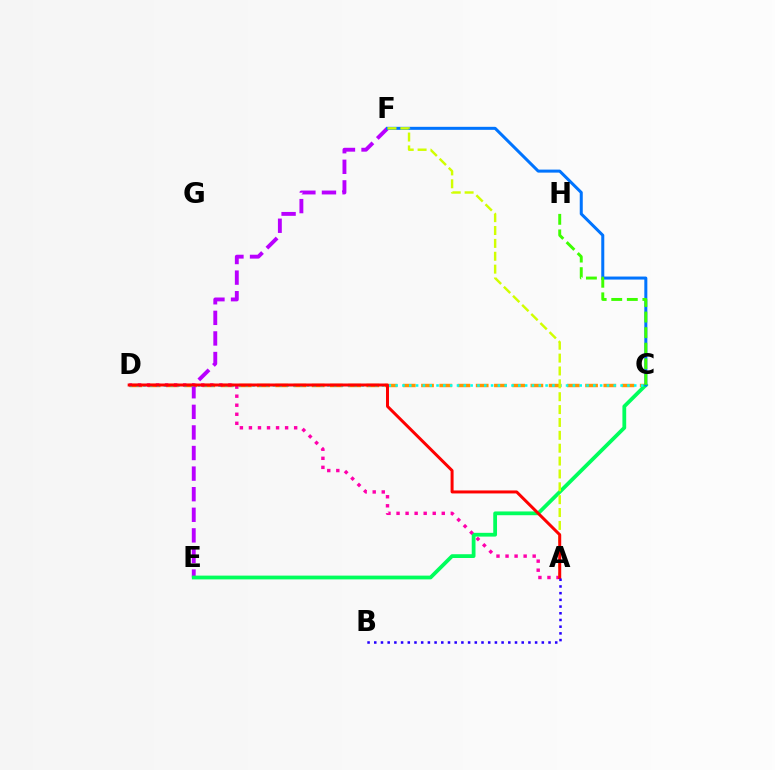{('C', 'D'): [{'color': '#ff9400', 'line_style': 'dashed', 'thickness': 2.48}, {'color': '#00fff6', 'line_style': 'dotted', 'thickness': 1.85}], ('E', 'F'): [{'color': '#b900ff', 'line_style': 'dashed', 'thickness': 2.8}], ('C', 'E'): [{'color': '#00ff5c', 'line_style': 'solid', 'thickness': 2.71}], ('C', 'F'): [{'color': '#0074ff', 'line_style': 'solid', 'thickness': 2.17}], ('C', 'H'): [{'color': '#3dff00', 'line_style': 'dashed', 'thickness': 2.12}], ('A', 'D'): [{'color': '#ff00ac', 'line_style': 'dotted', 'thickness': 2.46}, {'color': '#ff0000', 'line_style': 'solid', 'thickness': 2.15}], ('A', 'F'): [{'color': '#d1ff00', 'line_style': 'dashed', 'thickness': 1.75}], ('A', 'B'): [{'color': '#2500ff', 'line_style': 'dotted', 'thickness': 1.82}]}